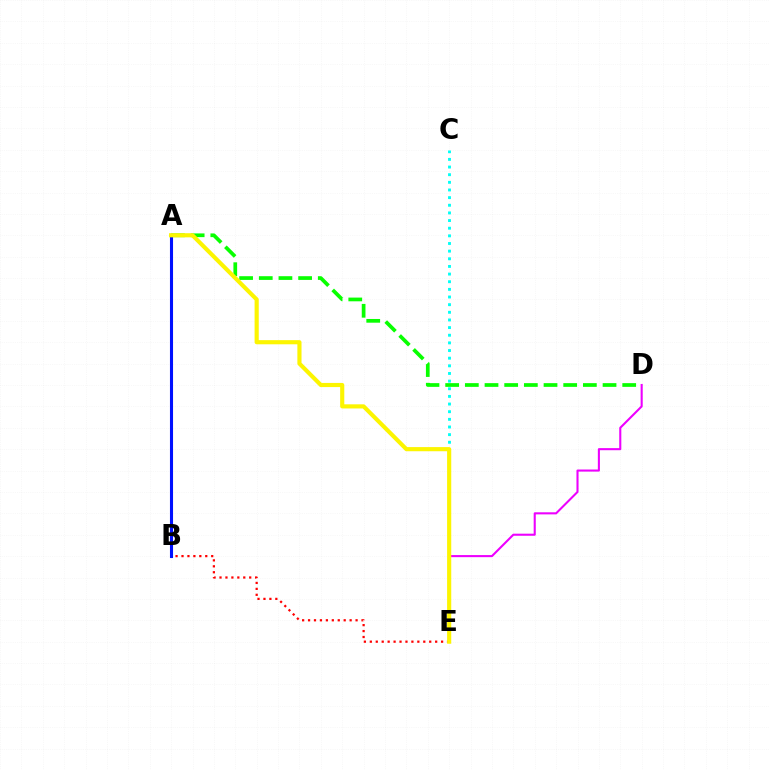{('C', 'E'): [{'color': '#00fff6', 'line_style': 'dotted', 'thickness': 2.08}], ('D', 'E'): [{'color': '#ee00ff', 'line_style': 'solid', 'thickness': 1.5}], ('A', 'D'): [{'color': '#08ff00', 'line_style': 'dashed', 'thickness': 2.67}], ('B', 'E'): [{'color': '#ff0000', 'line_style': 'dotted', 'thickness': 1.61}], ('A', 'B'): [{'color': '#0010ff', 'line_style': 'solid', 'thickness': 2.21}], ('A', 'E'): [{'color': '#fcf500', 'line_style': 'solid', 'thickness': 2.98}]}